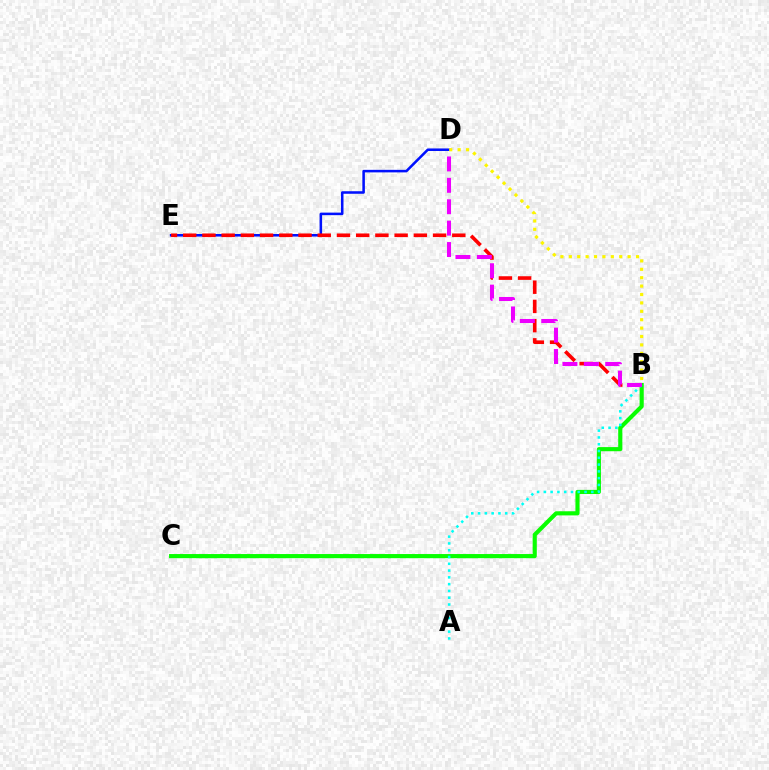{('B', 'C'): [{'color': '#08ff00', 'line_style': 'solid', 'thickness': 2.97}], ('D', 'E'): [{'color': '#0010ff', 'line_style': 'solid', 'thickness': 1.83}], ('A', 'B'): [{'color': '#00fff6', 'line_style': 'dotted', 'thickness': 1.84}], ('B', 'E'): [{'color': '#ff0000', 'line_style': 'dashed', 'thickness': 2.61}], ('B', 'D'): [{'color': '#ee00ff', 'line_style': 'dashed', 'thickness': 2.91}, {'color': '#fcf500', 'line_style': 'dotted', 'thickness': 2.28}]}